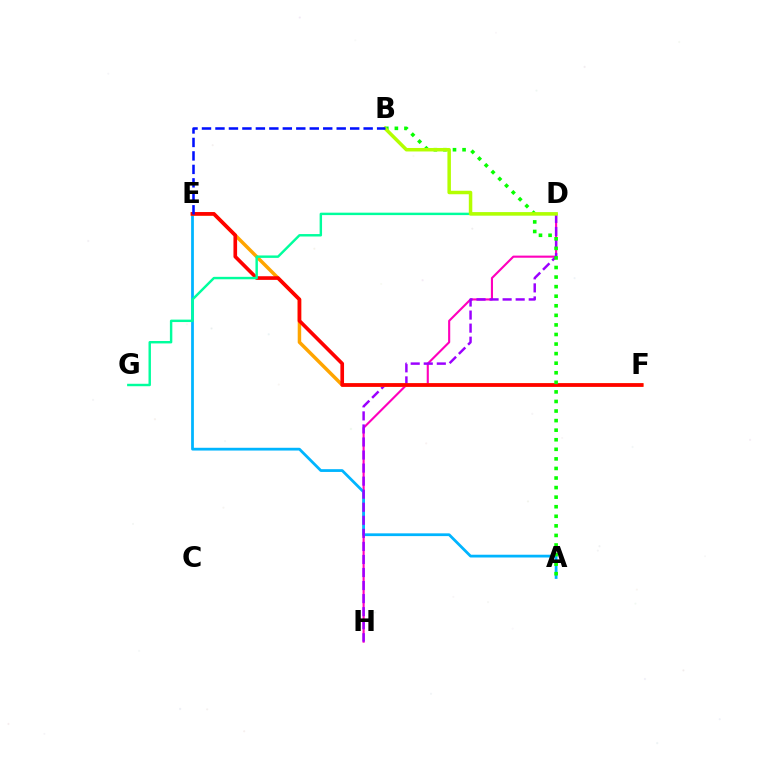{('D', 'H'): [{'color': '#ff00bd', 'line_style': 'solid', 'thickness': 1.52}, {'color': '#9b00ff', 'line_style': 'dashed', 'thickness': 1.77}], ('A', 'E'): [{'color': '#00b5ff', 'line_style': 'solid', 'thickness': 1.99}], ('E', 'F'): [{'color': '#ffa500', 'line_style': 'solid', 'thickness': 2.51}, {'color': '#ff0000', 'line_style': 'solid', 'thickness': 2.63}], ('A', 'B'): [{'color': '#08ff00', 'line_style': 'dotted', 'thickness': 2.6}], ('D', 'G'): [{'color': '#00ff9d', 'line_style': 'solid', 'thickness': 1.75}], ('B', 'D'): [{'color': '#b3ff00', 'line_style': 'solid', 'thickness': 2.51}], ('B', 'E'): [{'color': '#0010ff', 'line_style': 'dashed', 'thickness': 1.83}]}